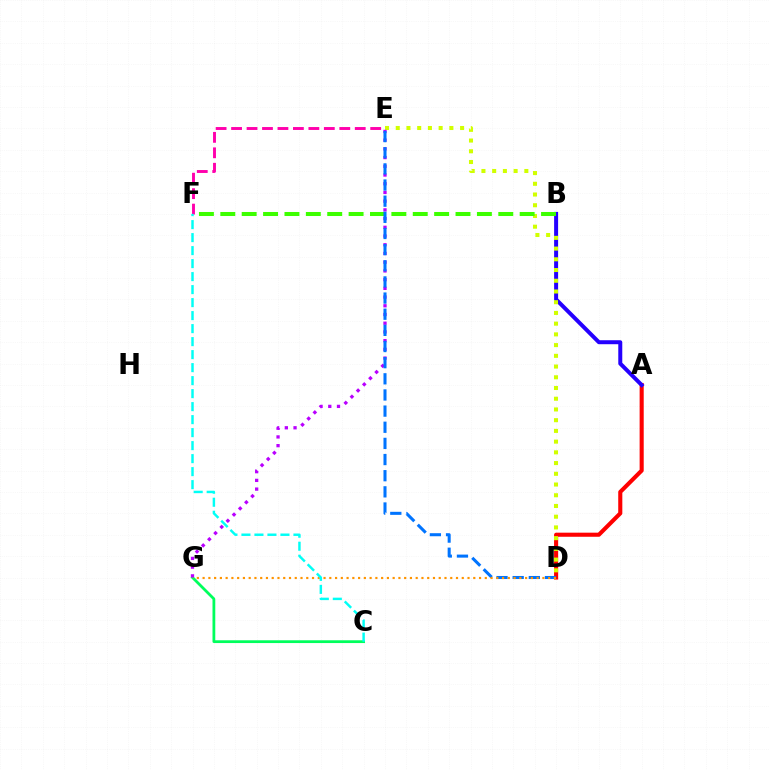{('C', 'G'): [{'color': '#00ff5c', 'line_style': 'solid', 'thickness': 2.0}], ('A', 'D'): [{'color': '#ff0000', 'line_style': 'solid', 'thickness': 2.95}], ('A', 'B'): [{'color': '#2500ff', 'line_style': 'solid', 'thickness': 2.87}], ('D', 'E'): [{'color': '#d1ff00', 'line_style': 'dotted', 'thickness': 2.91}, {'color': '#0074ff', 'line_style': 'dashed', 'thickness': 2.19}], ('E', 'G'): [{'color': '#b900ff', 'line_style': 'dotted', 'thickness': 2.37}], ('B', 'F'): [{'color': '#3dff00', 'line_style': 'dashed', 'thickness': 2.9}], ('E', 'F'): [{'color': '#ff00ac', 'line_style': 'dashed', 'thickness': 2.1}], ('D', 'G'): [{'color': '#ff9400', 'line_style': 'dotted', 'thickness': 1.56}], ('C', 'F'): [{'color': '#00fff6', 'line_style': 'dashed', 'thickness': 1.77}]}